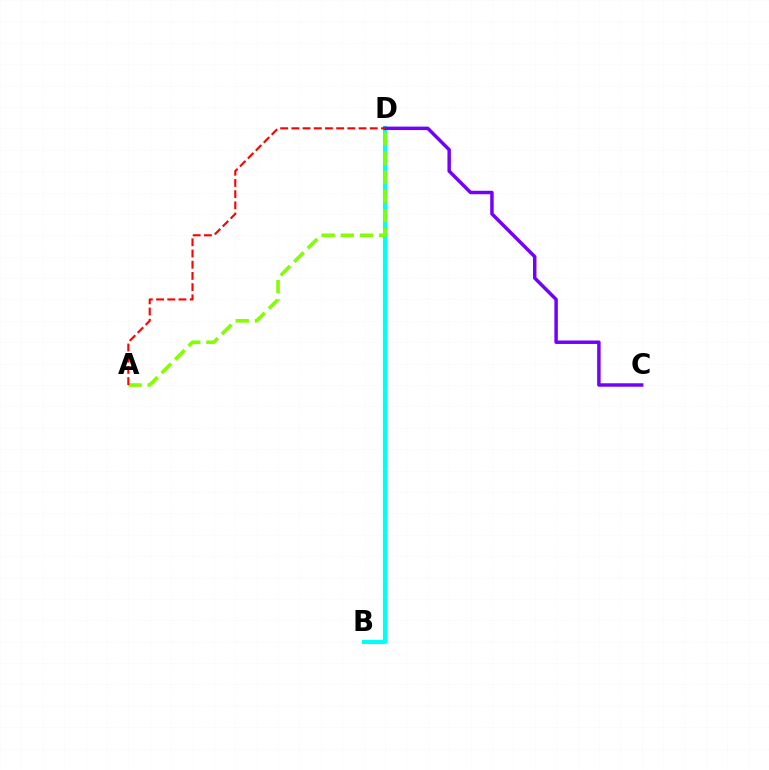{('B', 'D'): [{'color': '#00fff6', 'line_style': 'solid', 'thickness': 2.98}], ('A', 'D'): [{'color': '#84ff00', 'line_style': 'dashed', 'thickness': 2.6}, {'color': '#ff0000', 'line_style': 'dashed', 'thickness': 1.52}], ('C', 'D'): [{'color': '#7200ff', 'line_style': 'solid', 'thickness': 2.49}]}